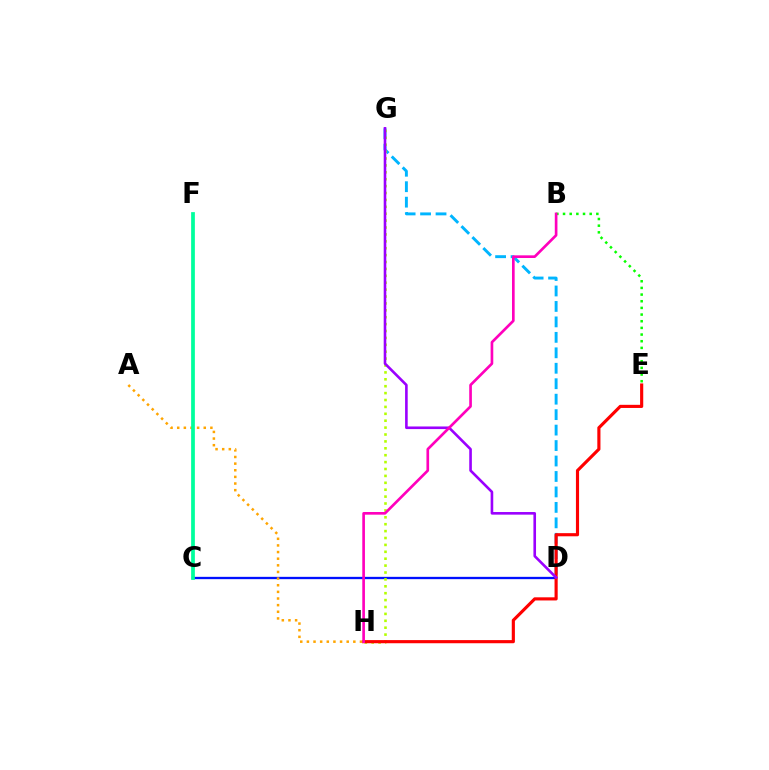{('D', 'G'): [{'color': '#00b5ff', 'line_style': 'dashed', 'thickness': 2.1}, {'color': '#9b00ff', 'line_style': 'solid', 'thickness': 1.88}], ('C', 'D'): [{'color': '#0010ff', 'line_style': 'solid', 'thickness': 1.66}], ('B', 'E'): [{'color': '#08ff00', 'line_style': 'dotted', 'thickness': 1.81}], ('G', 'H'): [{'color': '#b3ff00', 'line_style': 'dotted', 'thickness': 1.87}], ('E', 'H'): [{'color': '#ff0000', 'line_style': 'solid', 'thickness': 2.26}], ('B', 'H'): [{'color': '#ff00bd', 'line_style': 'solid', 'thickness': 1.92}], ('A', 'H'): [{'color': '#ffa500', 'line_style': 'dotted', 'thickness': 1.8}], ('C', 'F'): [{'color': '#00ff9d', 'line_style': 'solid', 'thickness': 2.69}]}